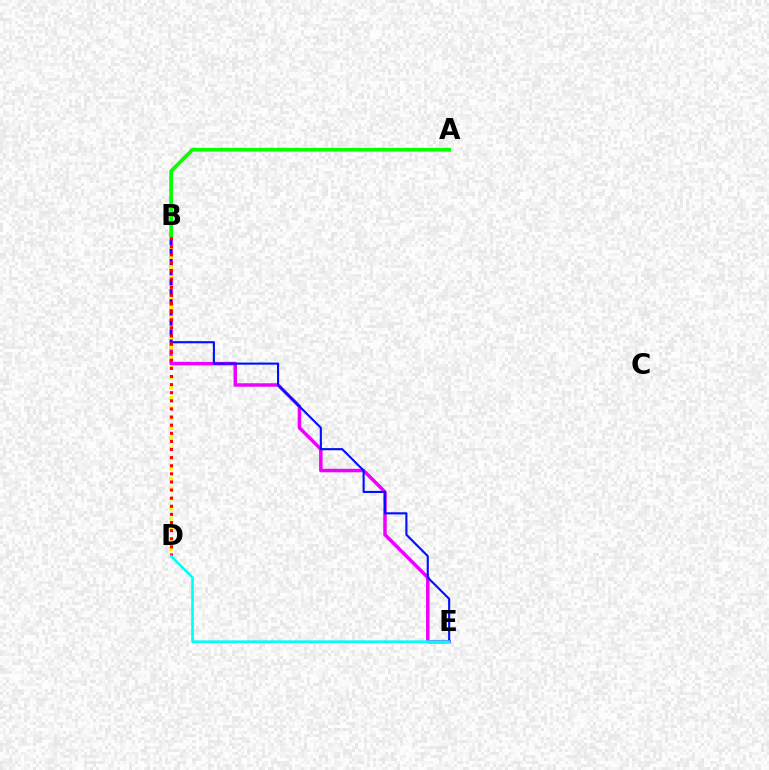{('B', 'E'): [{'color': '#ee00ff', 'line_style': 'solid', 'thickness': 2.51}, {'color': '#0010ff', 'line_style': 'solid', 'thickness': 1.53}], ('B', 'D'): [{'color': '#fcf500', 'line_style': 'dotted', 'thickness': 2.74}, {'color': '#ff0000', 'line_style': 'dotted', 'thickness': 2.2}], ('A', 'B'): [{'color': '#08ff00', 'line_style': 'solid', 'thickness': 2.68}], ('D', 'E'): [{'color': '#00fff6', 'line_style': 'solid', 'thickness': 1.88}]}